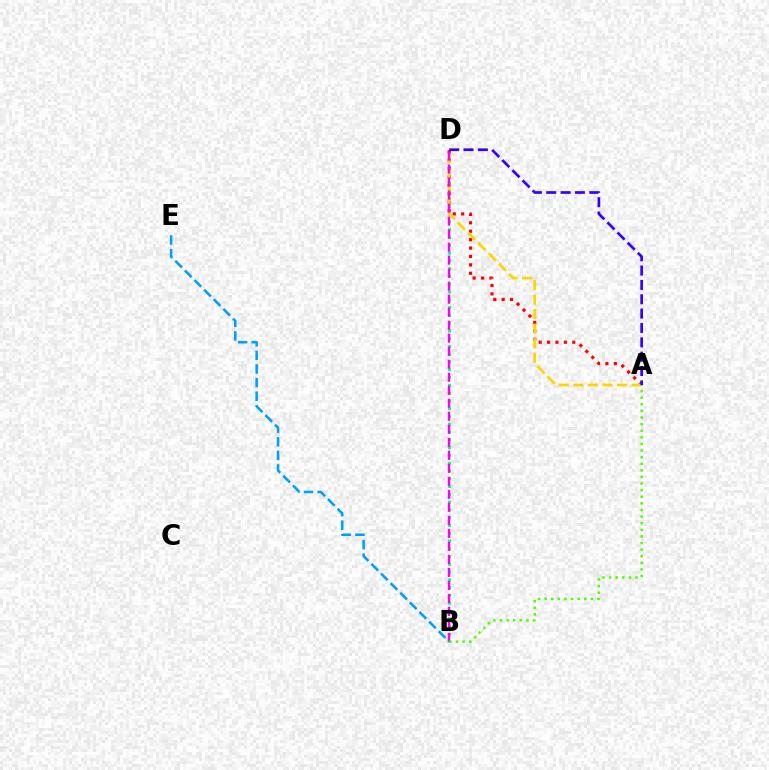{('B', 'D'): [{'color': '#00ff86', 'line_style': 'dotted', 'thickness': 2.11}, {'color': '#ff00ed', 'line_style': 'dashed', 'thickness': 1.77}], ('A', 'D'): [{'color': '#ff0000', 'line_style': 'dotted', 'thickness': 2.28}, {'color': '#ffd500', 'line_style': 'dashed', 'thickness': 1.98}, {'color': '#3700ff', 'line_style': 'dashed', 'thickness': 1.95}], ('B', 'E'): [{'color': '#009eff', 'line_style': 'dashed', 'thickness': 1.85}], ('A', 'B'): [{'color': '#4fff00', 'line_style': 'dotted', 'thickness': 1.79}]}